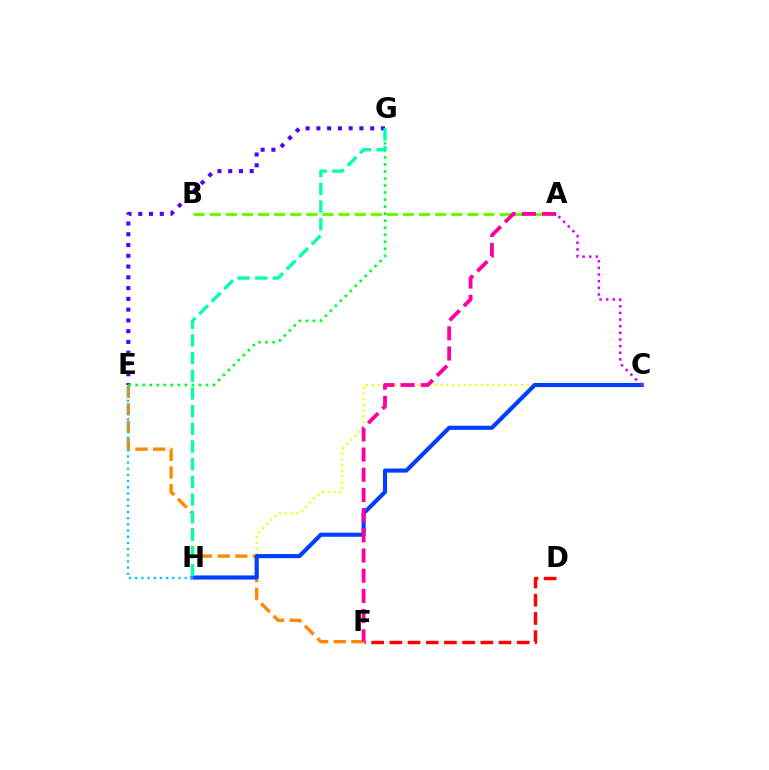{('E', 'F'): [{'color': '#ff8800', 'line_style': 'dashed', 'thickness': 2.4}], ('C', 'H'): [{'color': '#eeff00', 'line_style': 'dotted', 'thickness': 1.56}, {'color': '#003fff', 'line_style': 'solid', 'thickness': 2.96}], ('E', 'G'): [{'color': '#4f00ff', 'line_style': 'dotted', 'thickness': 2.93}, {'color': '#00ff27', 'line_style': 'dotted', 'thickness': 1.91}], ('D', 'F'): [{'color': '#ff0000', 'line_style': 'dashed', 'thickness': 2.47}], ('A', 'C'): [{'color': '#d600ff', 'line_style': 'dotted', 'thickness': 1.8}], ('A', 'B'): [{'color': '#66ff00', 'line_style': 'dashed', 'thickness': 2.19}], ('E', 'H'): [{'color': '#00c7ff', 'line_style': 'dotted', 'thickness': 1.68}], ('G', 'H'): [{'color': '#00ffaf', 'line_style': 'dashed', 'thickness': 2.4}], ('A', 'F'): [{'color': '#ff00a0', 'line_style': 'dashed', 'thickness': 2.74}]}